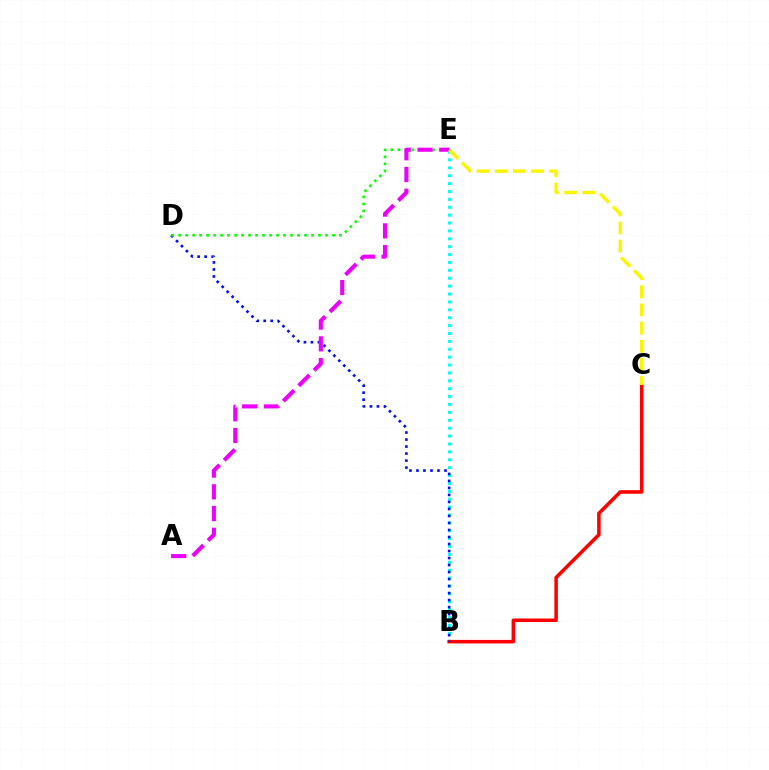{('B', 'E'): [{'color': '#00fff6', 'line_style': 'dotted', 'thickness': 2.14}], ('B', 'C'): [{'color': '#ff0000', 'line_style': 'solid', 'thickness': 2.54}], ('B', 'D'): [{'color': '#0010ff', 'line_style': 'dotted', 'thickness': 1.9}], ('D', 'E'): [{'color': '#08ff00', 'line_style': 'dotted', 'thickness': 1.9}], ('A', 'E'): [{'color': '#ee00ff', 'line_style': 'dashed', 'thickness': 2.95}], ('C', 'E'): [{'color': '#fcf500', 'line_style': 'dashed', 'thickness': 2.47}]}